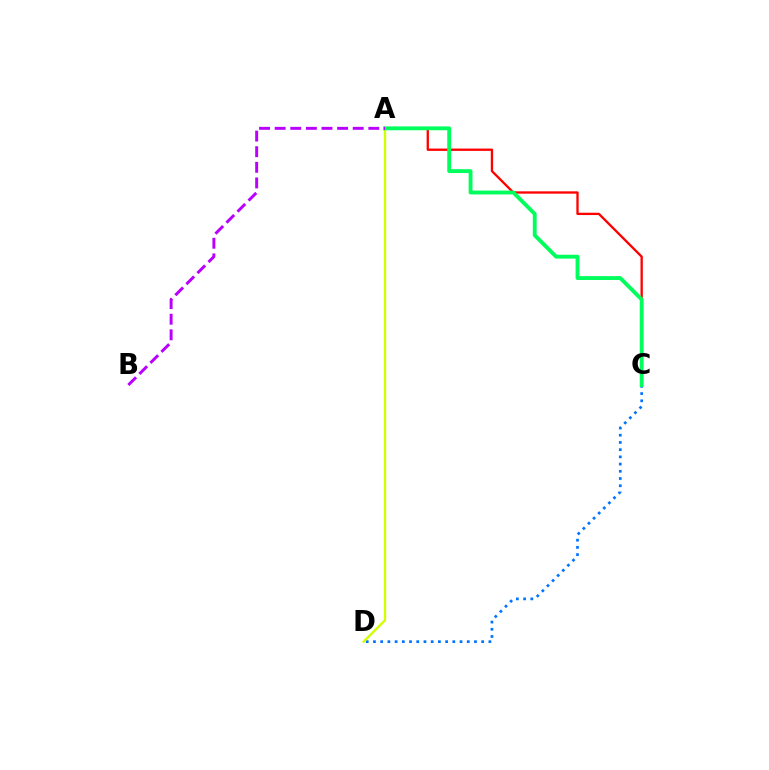{('C', 'D'): [{'color': '#0074ff', 'line_style': 'dotted', 'thickness': 1.96}], ('A', 'D'): [{'color': '#d1ff00', 'line_style': 'solid', 'thickness': 1.68}], ('A', 'C'): [{'color': '#ff0000', 'line_style': 'solid', 'thickness': 1.67}, {'color': '#00ff5c', 'line_style': 'solid', 'thickness': 2.78}], ('A', 'B'): [{'color': '#b900ff', 'line_style': 'dashed', 'thickness': 2.12}]}